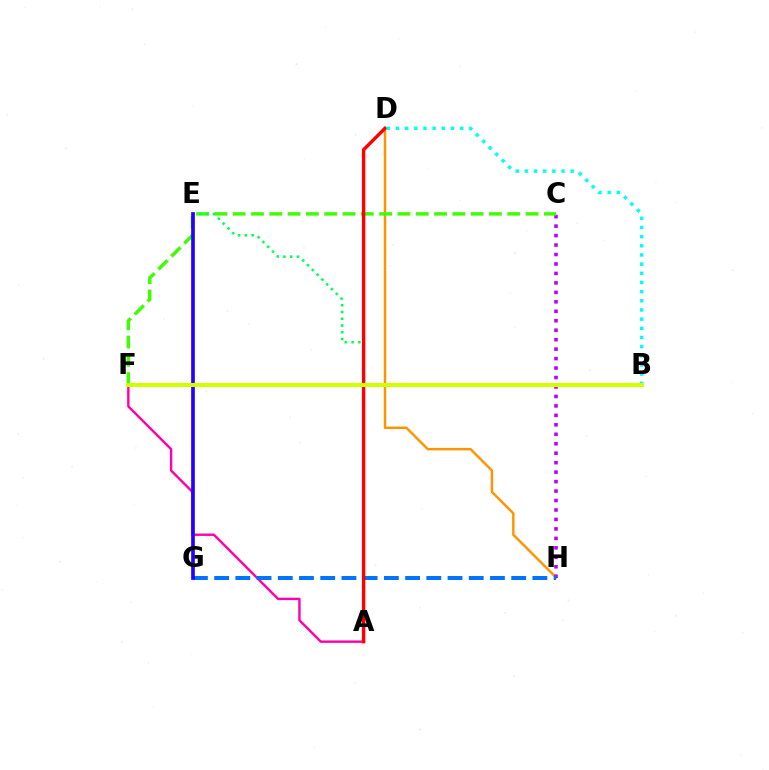{('D', 'H'): [{'color': '#ff9400', 'line_style': 'solid', 'thickness': 1.77}], ('C', 'H'): [{'color': '#b900ff', 'line_style': 'dotted', 'thickness': 2.57}], ('A', 'F'): [{'color': '#ff00ac', 'line_style': 'solid', 'thickness': 1.73}], ('C', 'F'): [{'color': '#3dff00', 'line_style': 'dashed', 'thickness': 2.49}], ('A', 'E'): [{'color': '#00ff5c', 'line_style': 'dotted', 'thickness': 1.84}], ('G', 'H'): [{'color': '#0074ff', 'line_style': 'dashed', 'thickness': 2.88}], ('A', 'D'): [{'color': '#ff0000', 'line_style': 'solid', 'thickness': 2.45}], ('B', 'D'): [{'color': '#00fff6', 'line_style': 'dotted', 'thickness': 2.49}], ('E', 'G'): [{'color': '#2500ff', 'line_style': 'solid', 'thickness': 2.64}], ('B', 'F'): [{'color': '#d1ff00', 'line_style': 'solid', 'thickness': 2.9}]}